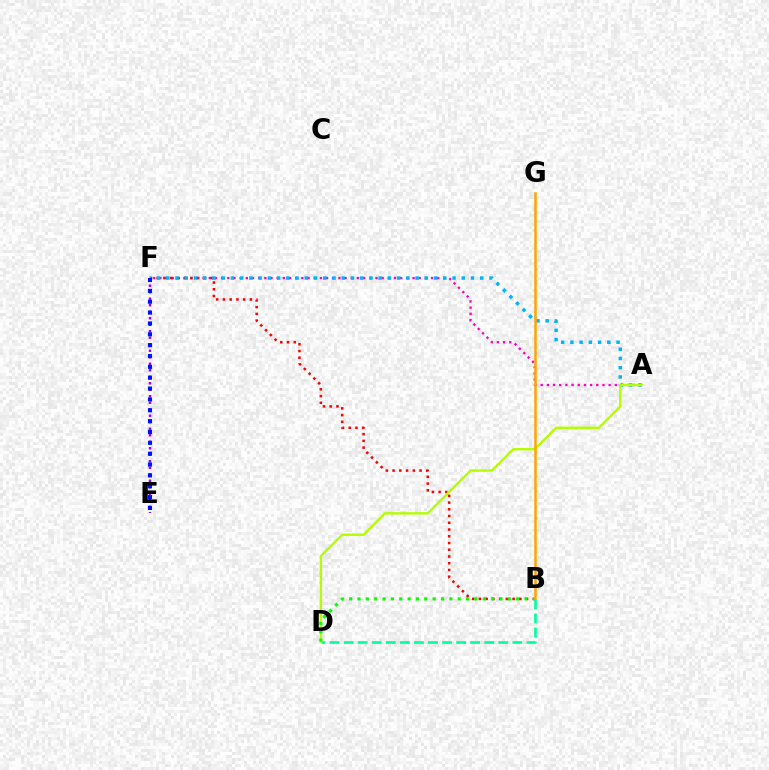{('A', 'F'): [{'color': '#ff00bd', 'line_style': 'dotted', 'thickness': 1.68}, {'color': '#00b5ff', 'line_style': 'dotted', 'thickness': 2.51}], ('B', 'F'): [{'color': '#ff0000', 'line_style': 'dotted', 'thickness': 1.83}], ('A', 'D'): [{'color': '#b3ff00', 'line_style': 'solid', 'thickness': 1.72}], ('B', 'D'): [{'color': '#08ff00', 'line_style': 'dotted', 'thickness': 2.27}, {'color': '#00ff9d', 'line_style': 'dashed', 'thickness': 1.91}], ('B', 'G'): [{'color': '#ffa500', 'line_style': 'solid', 'thickness': 1.82}], ('E', 'F'): [{'color': '#9b00ff', 'line_style': 'dotted', 'thickness': 1.77}, {'color': '#0010ff', 'line_style': 'dotted', 'thickness': 2.95}]}